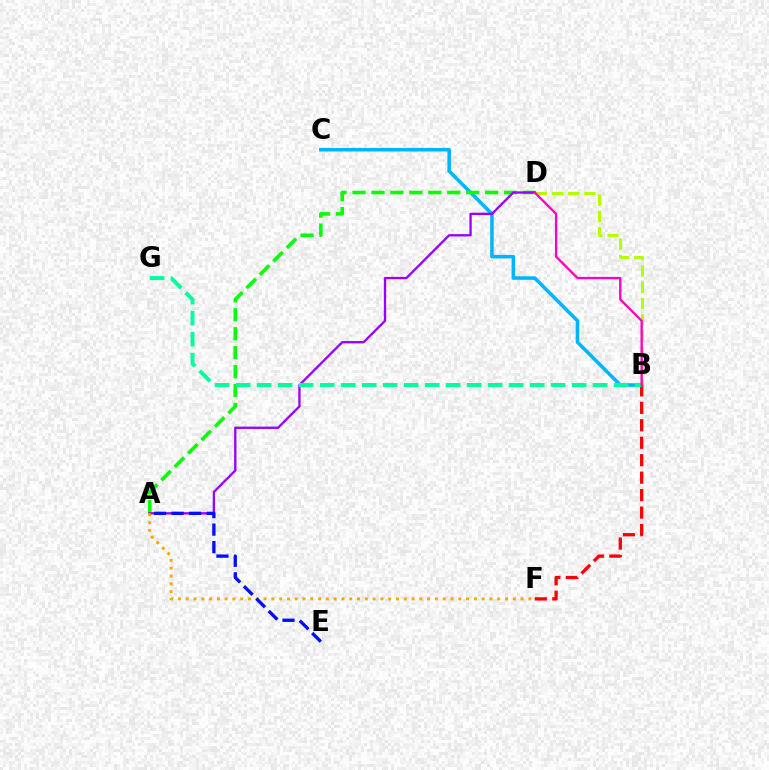{('B', 'C'): [{'color': '#00b5ff', 'line_style': 'solid', 'thickness': 2.54}], ('A', 'D'): [{'color': '#08ff00', 'line_style': 'dashed', 'thickness': 2.57}, {'color': '#9b00ff', 'line_style': 'solid', 'thickness': 1.68}], ('B', 'F'): [{'color': '#ff0000', 'line_style': 'dashed', 'thickness': 2.37}], ('A', 'F'): [{'color': '#ffa500', 'line_style': 'dotted', 'thickness': 2.12}], ('A', 'E'): [{'color': '#0010ff', 'line_style': 'dashed', 'thickness': 2.38}], ('B', 'D'): [{'color': '#b3ff00', 'line_style': 'dashed', 'thickness': 2.21}, {'color': '#ff00bd', 'line_style': 'solid', 'thickness': 1.68}], ('B', 'G'): [{'color': '#00ff9d', 'line_style': 'dashed', 'thickness': 2.85}]}